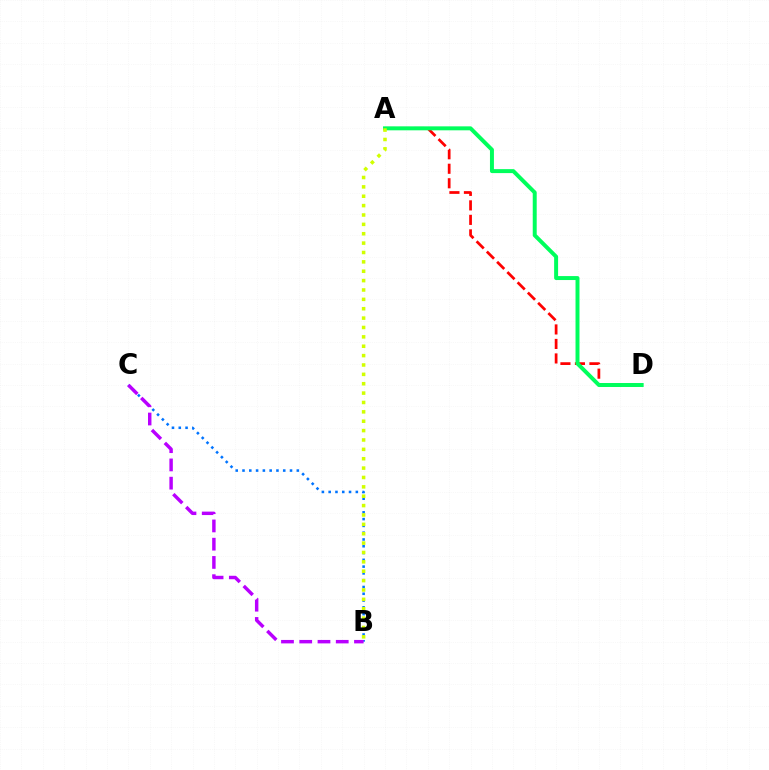{('A', 'D'): [{'color': '#ff0000', 'line_style': 'dashed', 'thickness': 1.97}, {'color': '#00ff5c', 'line_style': 'solid', 'thickness': 2.85}], ('B', 'C'): [{'color': '#0074ff', 'line_style': 'dotted', 'thickness': 1.84}, {'color': '#b900ff', 'line_style': 'dashed', 'thickness': 2.48}], ('A', 'B'): [{'color': '#d1ff00', 'line_style': 'dotted', 'thickness': 2.55}]}